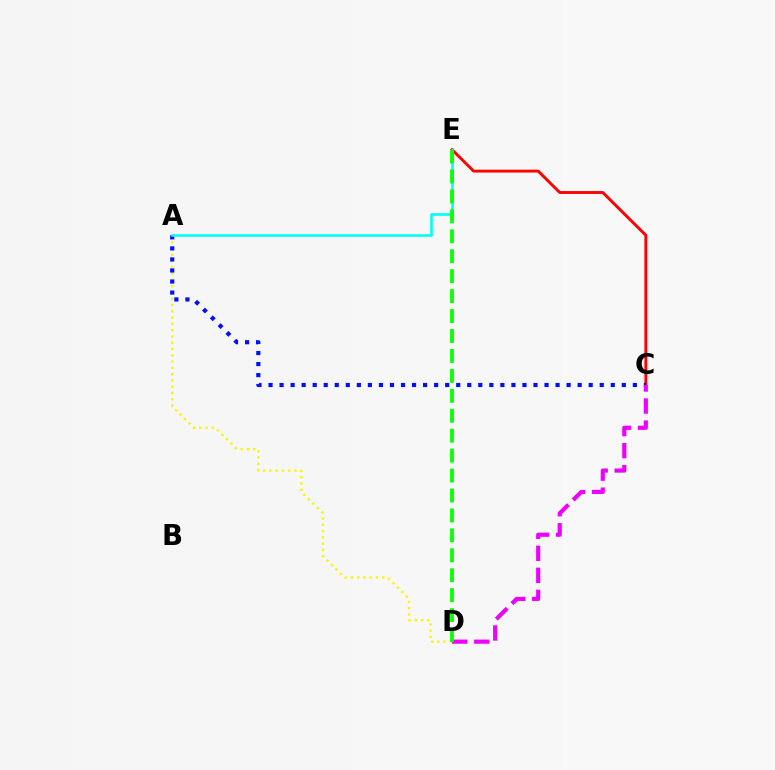{('A', 'D'): [{'color': '#fcf500', 'line_style': 'dotted', 'thickness': 1.71}], ('C', 'E'): [{'color': '#ff0000', 'line_style': 'solid', 'thickness': 2.08}], ('A', 'C'): [{'color': '#0010ff', 'line_style': 'dotted', 'thickness': 3.0}], ('C', 'D'): [{'color': '#ee00ff', 'line_style': 'dashed', 'thickness': 2.99}], ('A', 'E'): [{'color': '#00fff6', 'line_style': 'solid', 'thickness': 1.89}], ('D', 'E'): [{'color': '#08ff00', 'line_style': 'dashed', 'thickness': 2.71}]}